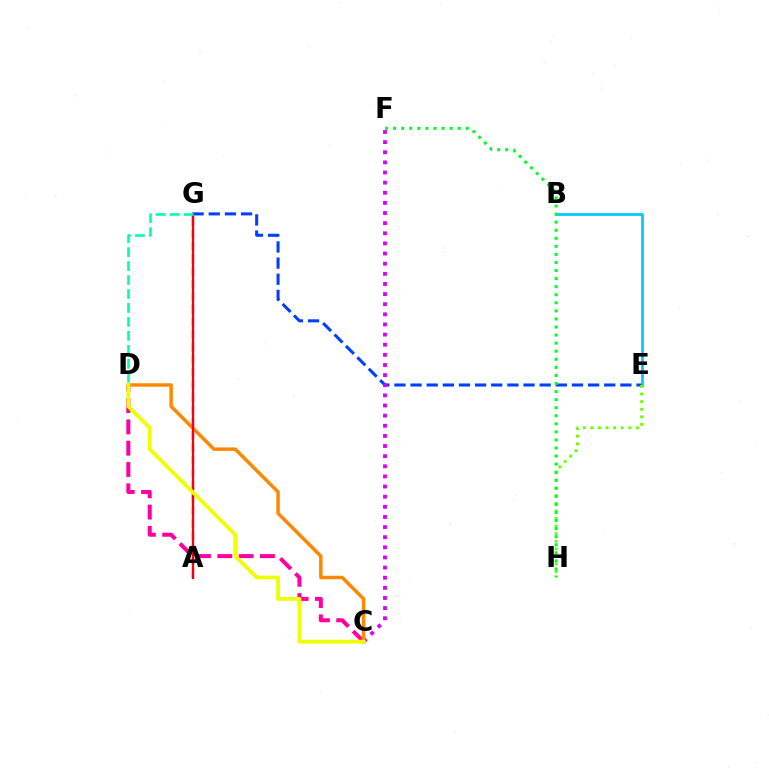{('E', 'G'): [{'color': '#003fff', 'line_style': 'dashed', 'thickness': 2.19}], ('A', 'G'): [{'color': '#4f00ff', 'line_style': 'dashed', 'thickness': 1.71}, {'color': '#ff0000', 'line_style': 'solid', 'thickness': 1.61}], ('C', 'D'): [{'color': '#ff00a0', 'line_style': 'dashed', 'thickness': 2.9}, {'color': '#ff8800', 'line_style': 'solid', 'thickness': 2.5}, {'color': '#eeff00', 'line_style': 'solid', 'thickness': 2.71}], ('B', 'E'): [{'color': '#00c7ff', 'line_style': 'solid', 'thickness': 1.96}], ('E', 'H'): [{'color': '#66ff00', 'line_style': 'dotted', 'thickness': 2.06}], ('F', 'H'): [{'color': '#00ff27', 'line_style': 'dotted', 'thickness': 2.19}], ('C', 'F'): [{'color': '#d600ff', 'line_style': 'dotted', 'thickness': 2.75}], ('D', 'G'): [{'color': '#00ffaf', 'line_style': 'dashed', 'thickness': 1.9}]}